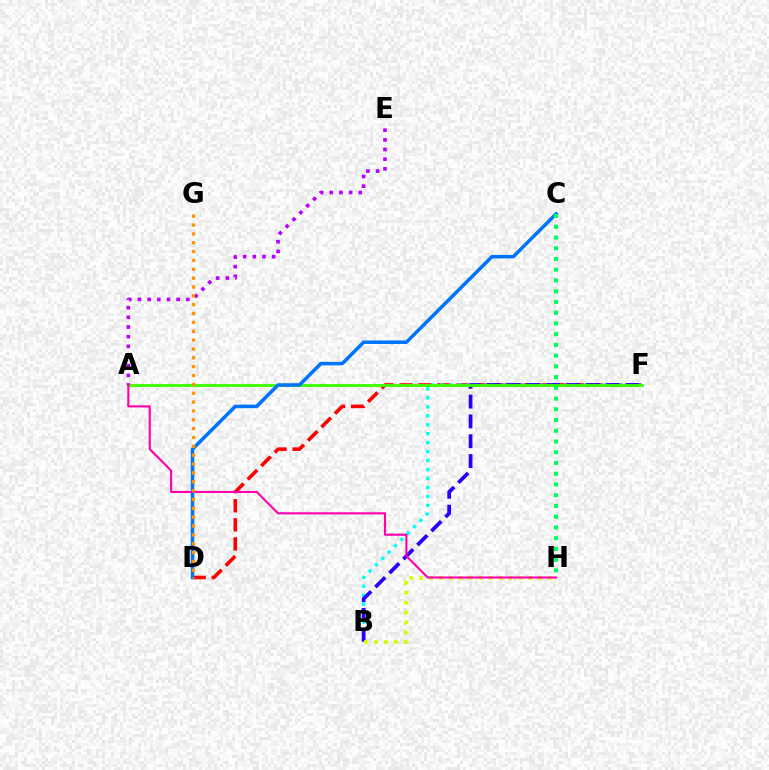{('D', 'F'): [{'color': '#ff0000', 'line_style': 'dashed', 'thickness': 2.59}], ('B', 'F'): [{'color': '#00fff6', 'line_style': 'dotted', 'thickness': 2.43}, {'color': '#2500ff', 'line_style': 'dashed', 'thickness': 2.69}], ('A', 'F'): [{'color': '#3dff00', 'line_style': 'solid', 'thickness': 2.04}], ('C', 'D'): [{'color': '#0074ff', 'line_style': 'solid', 'thickness': 2.54}], ('B', 'H'): [{'color': '#d1ff00', 'line_style': 'dotted', 'thickness': 2.7}], ('A', 'E'): [{'color': '#b900ff', 'line_style': 'dotted', 'thickness': 2.63}], ('A', 'H'): [{'color': '#ff00ac', 'line_style': 'solid', 'thickness': 1.51}], ('D', 'G'): [{'color': '#ff9400', 'line_style': 'dotted', 'thickness': 2.41}], ('C', 'H'): [{'color': '#00ff5c', 'line_style': 'dotted', 'thickness': 2.92}]}